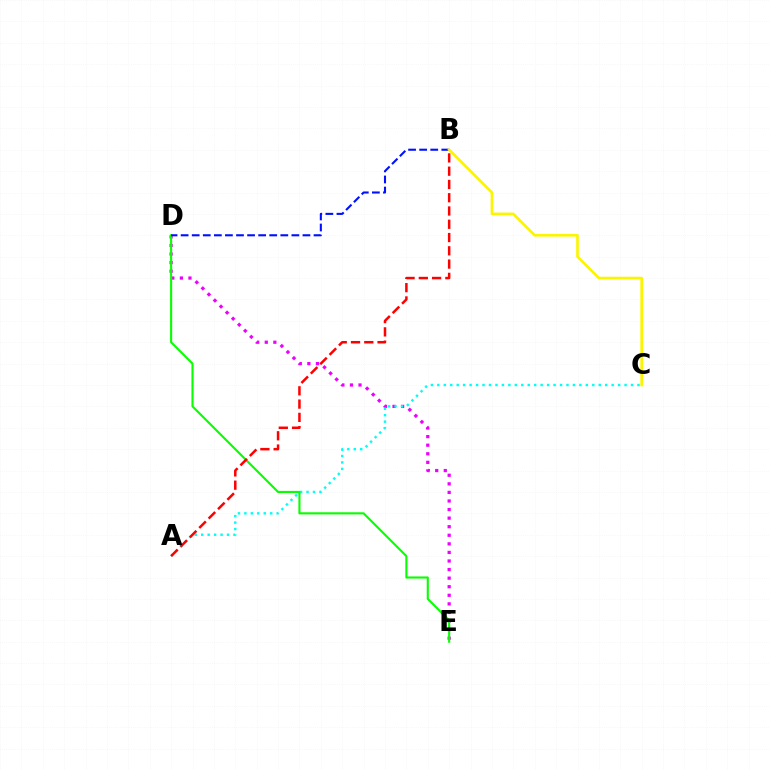{('D', 'E'): [{'color': '#ee00ff', 'line_style': 'dotted', 'thickness': 2.33}, {'color': '#08ff00', 'line_style': 'solid', 'thickness': 1.52}], ('A', 'C'): [{'color': '#00fff6', 'line_style': 'dotted', 'thickness': 1.75}], ('A', 'B'): [{'color': '#ff0000', 'line_style': 'dashed', 'thickness': 1.8}], ('B', 'D'): [{'color': '#0010ff', 'line_style': 'dashed', 'thickness': 1.5}], ('B', 'C'): [{'color': '#fcf500', 'line_style': 'solid', 'thickness': 1.9}]}